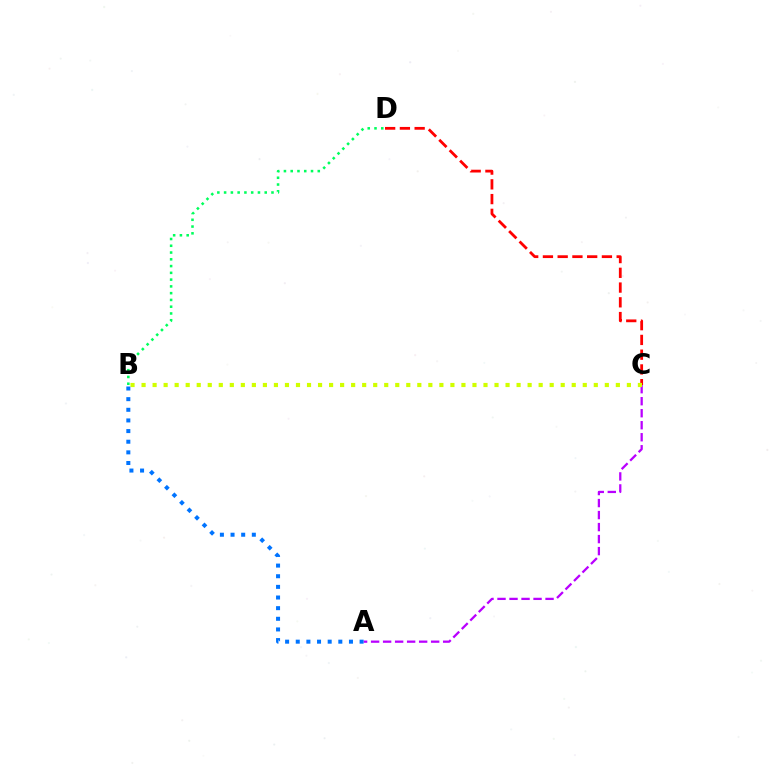{('B', 'D'): [{'color': '#00ff5c', 'line_style': 'dotted', 'thickness': 1.84}], ('A', 'C'): [{'color': '#b900ff', 'line_style': 'dashed', 'thickness': 1.63}], ('C', 'D'): [{'color': '#ff0000', 'line_style': 'dashed', 'thickness': 2.0}], ('B', 'C'): [{'color': '#d1ff00', 'line_style': 'dotted', 'thickness': 3.0}], ('A', 'B'): [{'color': '#0074ff', 'line_style': 'dotted', 'thickness': 2.89}]}